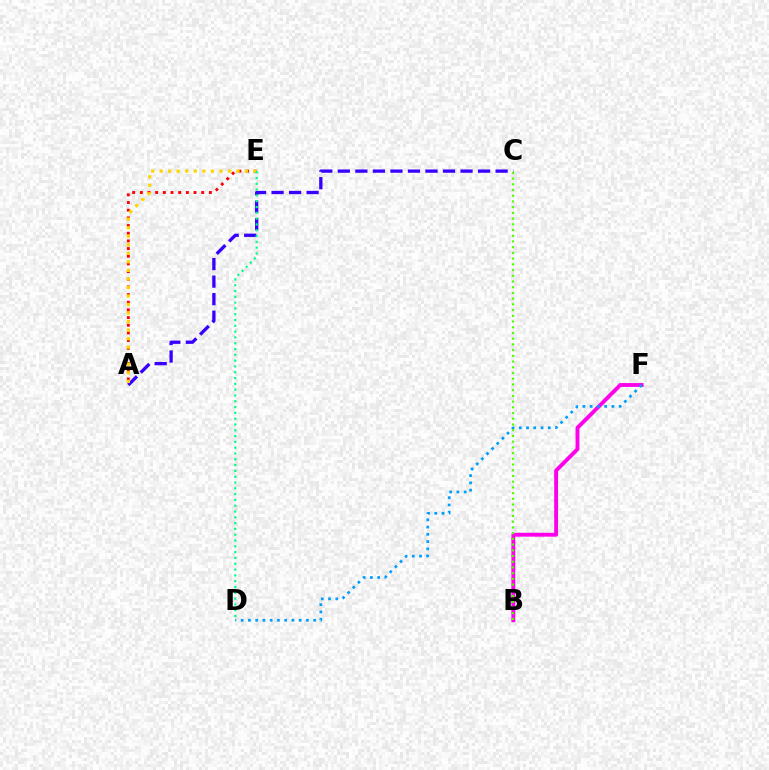{('A', 'E'): [{'color': '#ff0000', 'line_style': 'dotted', 'thickness': 2.08}, {'color': '#ffd500', 'line_style': 'dotted', 'thickness': 2.32}], ('A', 'C'): [{'color': '#3700ff', 'line_style': 'dashed', 'thickness': 2.38}], ('B', 'F'): [{'color': '#ff00ed', 'line_style': 'solid', 'thickness': 2.79}], ('D', 'E'): [{'color': '#00ff86', 'line_style': 'dotted', 'thickness': 1.58}], ('D', 'F'): [{'color': '#009eff', 'line_style': 'dotted', 'thickness': 1.97}], ('B', 'C'): [{'color': '#4fff00', 'line_style': 'dotted', 'thickness': 1.55}]}